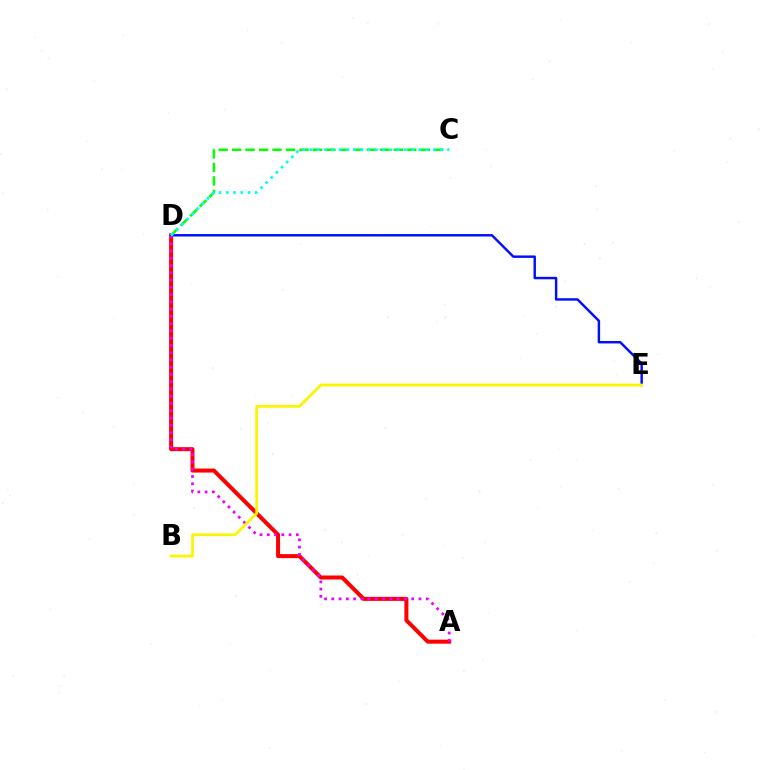{('A', 'D'): [{'color': '#ff0000', 'line_style': 'solid', 'thickness': 2.89}, {'color': '#ee00ff', 'line_style': 'dotted', 'thickness': 1.97}], ('D', 'E'): [{'color': '#0010ff', 'line_style': 'solid', 'thickness': 1.76}], ('C', 'D'): [{'color': '#08ff00', 'line_style': 'dashed', 'thickness': 1.83}, {'color': '#00fff6', 'line_style': 'dotted', 'thickness': 1.97}], ('B', 'E'): [{'color': '#fcf500', 'line_style': 'solid', 'thickness': 1.99}]}